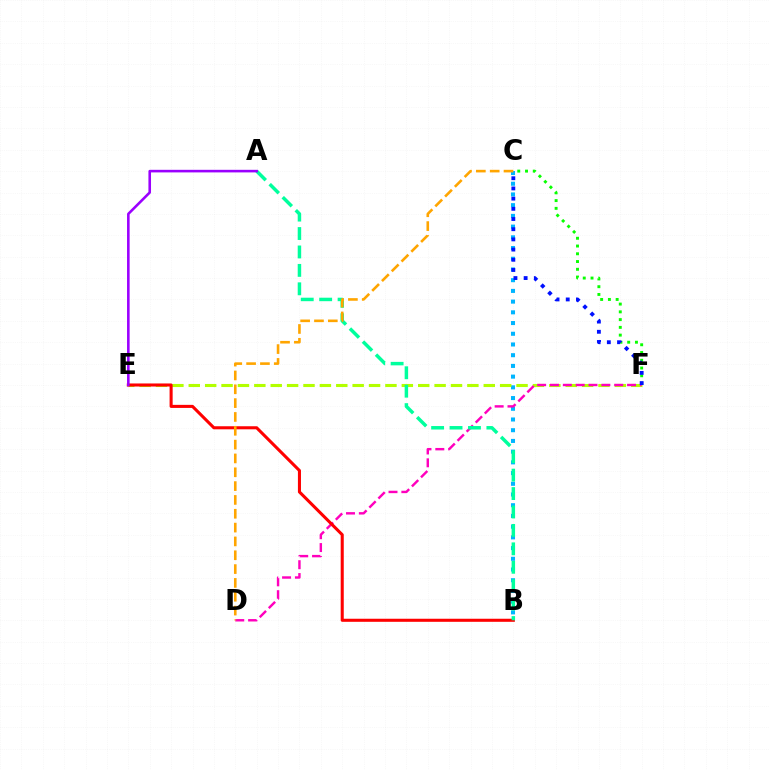{('B', 'C'): [{'color': '#00b5ff', 'line_style': 'dotted', 'thickness': 2.91}], ('E', 'F'): [{'color': '#b3ff00', 'line_style': 'dashed', 'thickness': 2.23}], ('D', 'F'): [{'color': '#ff00bd', 'line_style': 'dashed', 'thickness': 1.74}], ('B', 'E'): [{'color': '#ff0000', 'line_style': 'solid', 'thickness': 2.21}], ('C', 'F'): [{'color': '#08ff00', 'line_style': 'dotted', 'thickness': 2.11}, {'color': '#0010ff', 'line_style': 'dotted', 'thickness': 2.77}], ('A', 'B'): [{'color': '#00ff9d', 'line_style': 'dashed', 'thickness': 2.5}], ('C', 'D'): [{'color': '#ffa500', 'line_style': 'dashed', 'thickness': 1.88}], ('A', 'E'): [{'color': '#9b00ff', 'line_style': 'solid', 'thickness': 1.87}]}